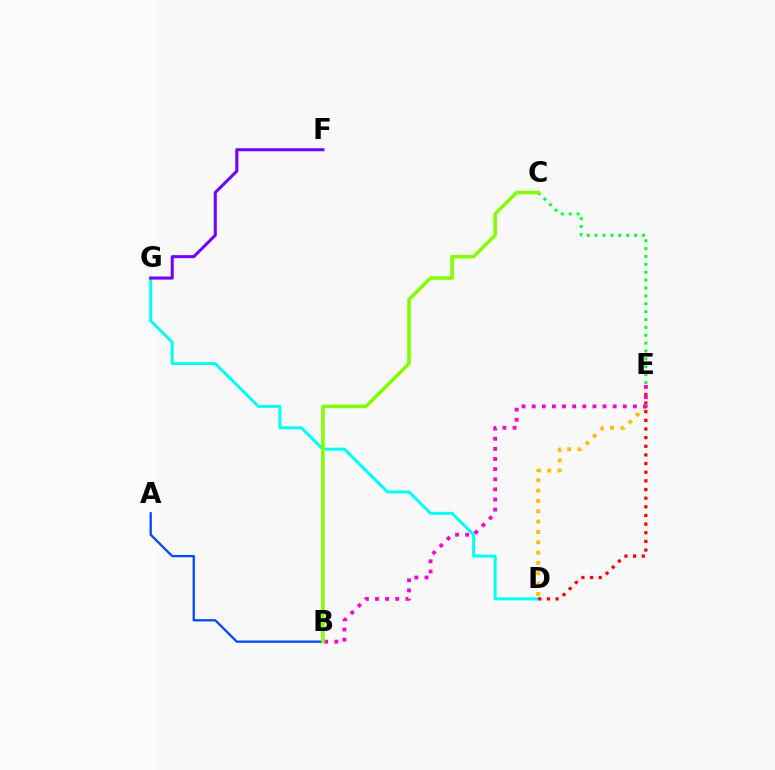{('A', 'B'): [{'color': '#004bff', 'line_style': 'solid', 'thickness': 1.67}], ('D', 'G'): [{'color': '#00fff6', 'line_style': 'solid', 'thickness': 2.16}], ('F', 'G'): [{'color': '#7200ff', 'line_style': 'solid', 'thickness': 2.2}], ('D', 'E'): [{'color': '#ff0000', 'line_style': 'dotted', 'thickness': 2.35}, {'color': '#ffbd00', 'line_style': 'dotted', 'thickness': 2.81}], ('C', 'E'): [{'color': '#00ff39', 'line_style': 'dotted', 'thickness': 2.14}], ('B', 'E'): [{'color': '#ff00cf', 'line_style': 'dotted', 'thickness': 2.75}], ('B', 'C'): [{'color': '#84ff00', 'line_style': 'solid', 'thickness': 2.6}]}